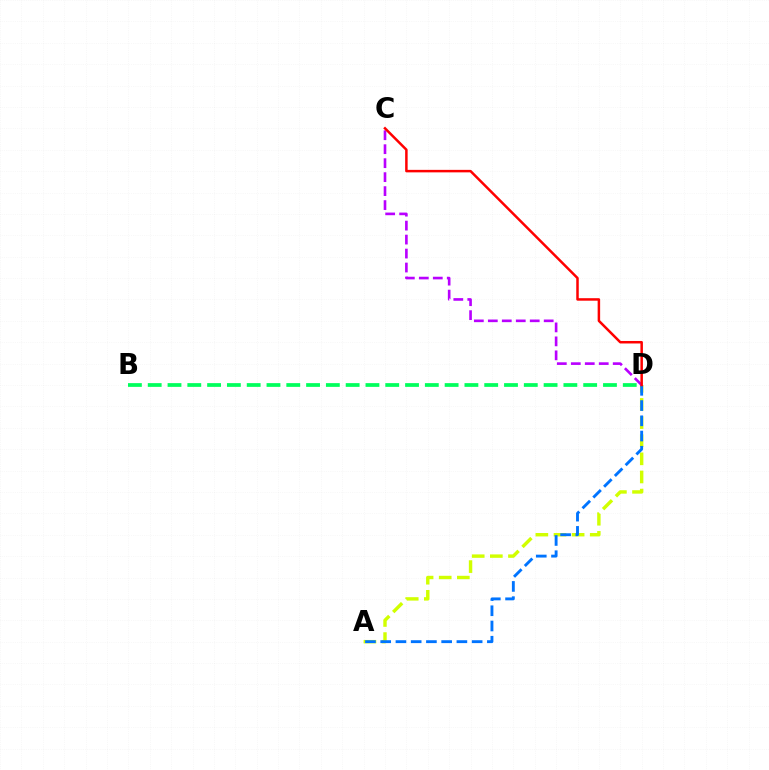{('A', 'D'): [{'color': '#d1ff00', 'line_style': 'dashed', 'thickness': 2.46}, {'color': '#0074ff', 'line_style': 'dashed', 'thickness': 2.07}], ('C', 'D'): [{'color': '#b900ff', 'line_style': 'dashed', 'thickness': 1.9}, {'color': '#ff0000', 'line_style': 'solid', 'thickness': 1.8}], ('B', 'D'): [{'color': '#00ff5c', 'line_style': 'dashed', 'thickness': 2.69}]}